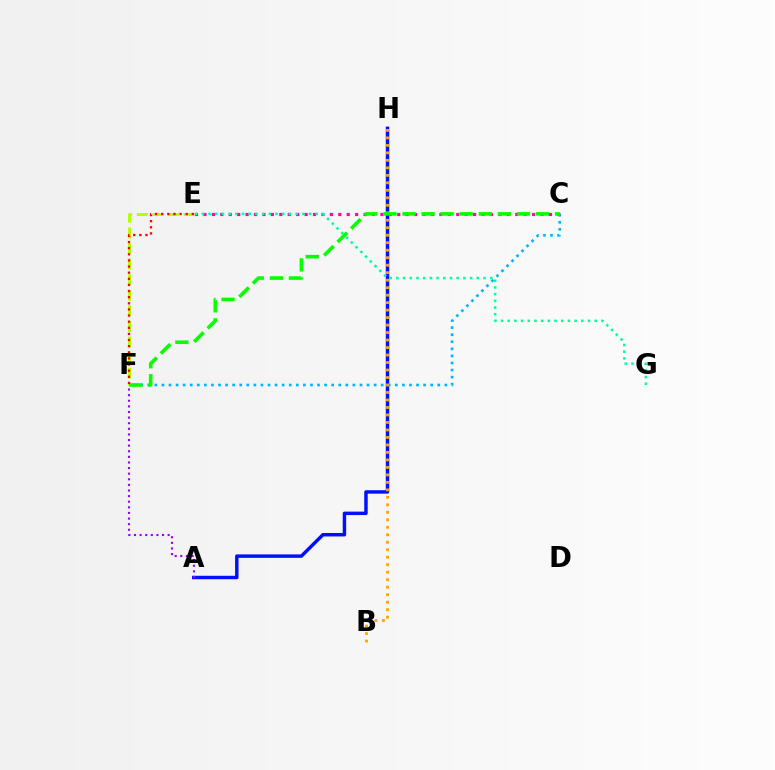{('E', 'F'): [{'color': '#b3ff00', 'line_style': 'dashed', 'thickness': 2.12}, {'color': '#ff0000', 'line_style': 'dotted', 'thickness': 1.66}], ('A', 'H'): [{'color': '#0010ff', 'line_style': 'solid', 'thickness': 2.49}], ('C', 'E'): [{'color': '#ff00bd', 'line_style': 'dotted', 'thickness': 2.29}], ('C', 'F'): [{'color': '#00b5ff', 'line_style': 'dotted', 'thickness': 1.92}, {'color': '#08ff00', 'line_style': 'dashed', 'thickness': 2.59}], ('B', 'H'): [{'color': '#ffa500', 'line_style': 'dotted', 'thickness': 2.03}], ('A', 'F'): [{'color': '#9b00ff', 'line_style': 'dotted', 'thickness': 1.52}], ('E', 'G'): [{'color': '#00ff9d', 'line_style': 'dotted', 'thickness': 1.82}]}